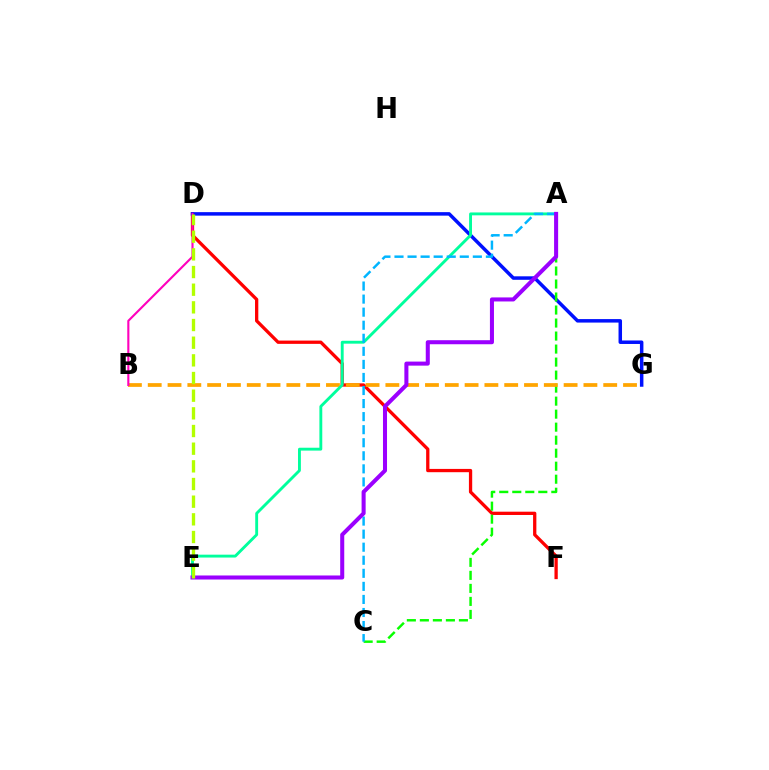{('D', 'F'): [{'color': '#ff0000', 'line_style': 'solid', 'thickness': 2.37}], ('D', 'G'): [{'color': '#0010ff', 'line_style': 'solid', 'thickness': 2.52}], ('A', 'C'): [{'color': '#08ff00', 'line_style': 'dashed', 'thickness': 1.77}, {'color': '#00b5ff', 'line_style': 'dashed', 'thickness': 1.77}], ('B', 'G'): [{'color': '#ffa500', 'line_style': 'dashed', 'thickness': 2.69}], ('A', 'E'): [{'color': '#00ff9d', 'line_style': 'solid', 'thickness': 2.07}, {'color': '#9b00ff', 'line_style': 'solid', 'thickness': 2.91}], ('B', 'D'): [{'color': '#ff00bd', 'line_style': 'solid', 'thickness': 1.53}], ('D', 'E'): [{'color': '#b3ff00', 'line_style': 'dashed', 'thickness': 2.4}]}